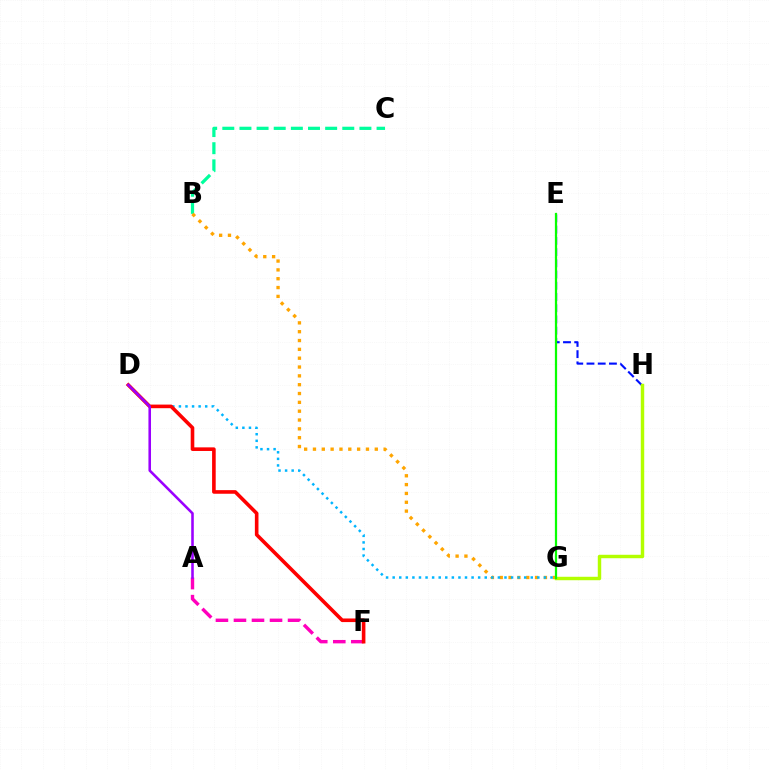{('B', 'C'): [{'color': '#00ff9d', 'line_style': 'dashed', 'thickness': 2.33}], ('A', 'F'): [{'color': '#ff00bd', 'line_style': 'dashed', 'thickness': 2.45}], ('B', 'G'): [{'color': '#ffa500', 'line_style': 'dotted', 'thickness': 2.4}], ('D', 'G'): [{'color': '#00b5ff', 'line_style': 'dotted', 'thickness': 1.79}], ('D', 'F'): [{'color': '#ff0000', 'line_style': 'solid', 'thickness': 2.6}], ('E', 'H'): [{'color': '#0010ff', 'line_style': 'dashed', 'thickness': 1.52}], ('G', 'H'): [{'color': '#b3ff00', 'line_style': 'solid', 'thickness': 2.48}], ('A', 'D'): [{'color': '#9b00ff', 'line_style': 'solid', 'thickness': 1.85}], ('E', 'G'): [{'color': '#08ff00', 'line_style': 'solid', 'thickness': 1.61}]}